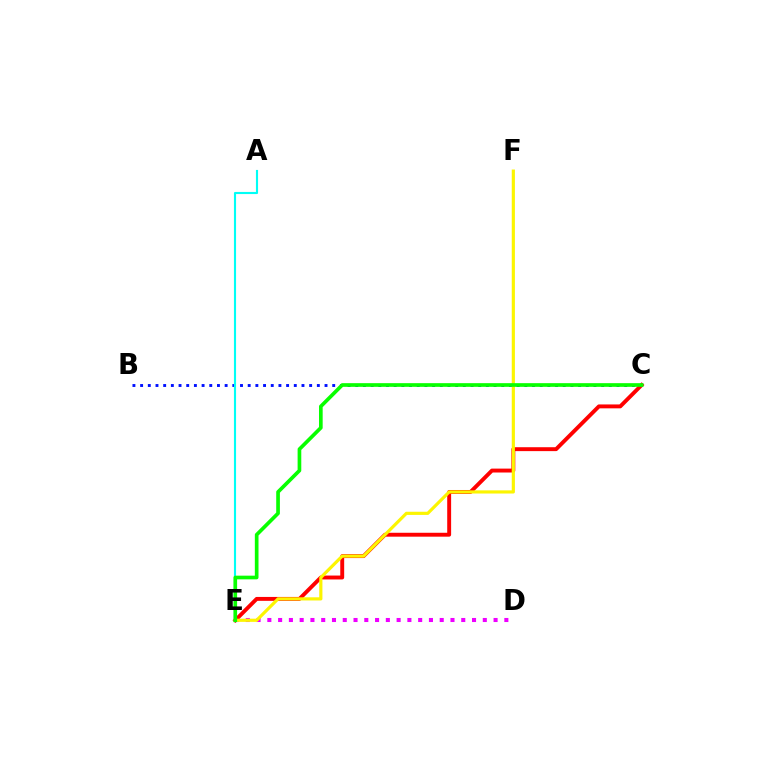{('D', 'E'): [{'color': '#ee00ff', 'line_style': 'dotted', 'thickness': 2.93}], ('B', 'C'): [{'color': '#0010ff', 'line_style': 'dotted', 'thickness': 2.09}], ('C', 'E'): [{'color': '#ff0000', 'line_style': 'solid', 'thickness': 2.81}, {'color': '#08ff00', 'line_style': 'solid', 'thickness': 2.64}], ('A', 'E'): [{'color': '#00fff6', 'line_style': 'solid', 'thickness': 1.53}], ('E', 'F'): [{'color': '#fcf500', 'line_style': 'solid', 'thickness': 2.28}]}